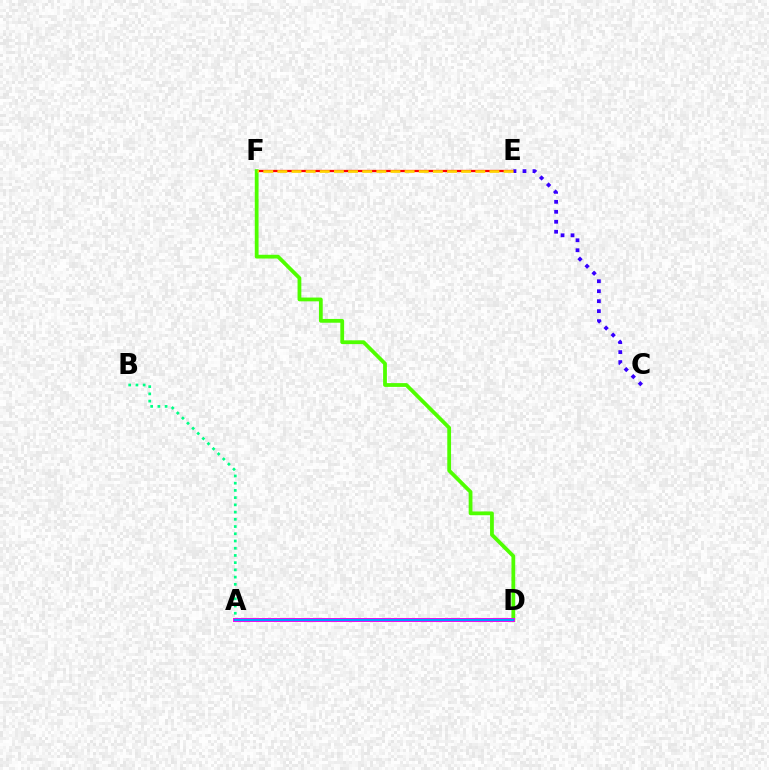{('E', 'F'): [{'color': '#ff0000', 'line_style': 'solid', 'thickness': 1.64}, {'color': '#ffd500', 'line_style': 'dashed', 'thickness': 1.92}], ('D', 'F'): [{'color': '#4fff00', 'line_style': 'solid', 'thickness': 2.72}], ('A', 'B'): [{'color': '#00ff86', 'line_style': 'dotted', 'thickness': 1.96}], ('C', 'E'): [{'color': '#3700ff', 'line_style': 'dotted', 'thickness': 2.71}], ('A', 'D'): [{'color': '#ff00ed', 'line_style': 'solid', 'thickness': 2.85}, {'color': '#009eff', 'line_style': 'solid', 'thickness': 1.56}]}